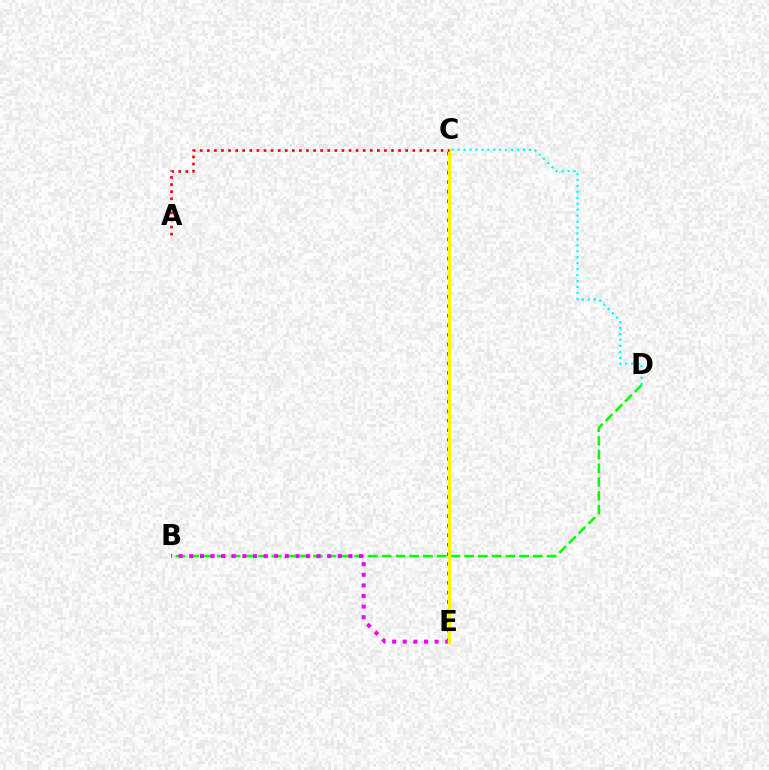{('B', 'D'): [{'color': '#08ff00', 'line_style': 'dashed', 'thickness': 1.87}], ('C', 'E'): [{'color': '#0010ff', 'line_style': 'dotted', 'thickness': 2.59}, {'color': '#fcf500', 'line_style': 'solid', 'thickness': 2.48}], ('B', 'E'): [{'color': '#ee00ff', 'line_style': 'dotted', 'thickness': 2.88}], ('C', 'D'): [{'color': '#00fff6', 'line_style': 'dotted', 'thickness': 1.61}], ('A', 'C'): [{'color': '#ff0000', 'line_style': 'dotted', 'thickness': 1.93}]}